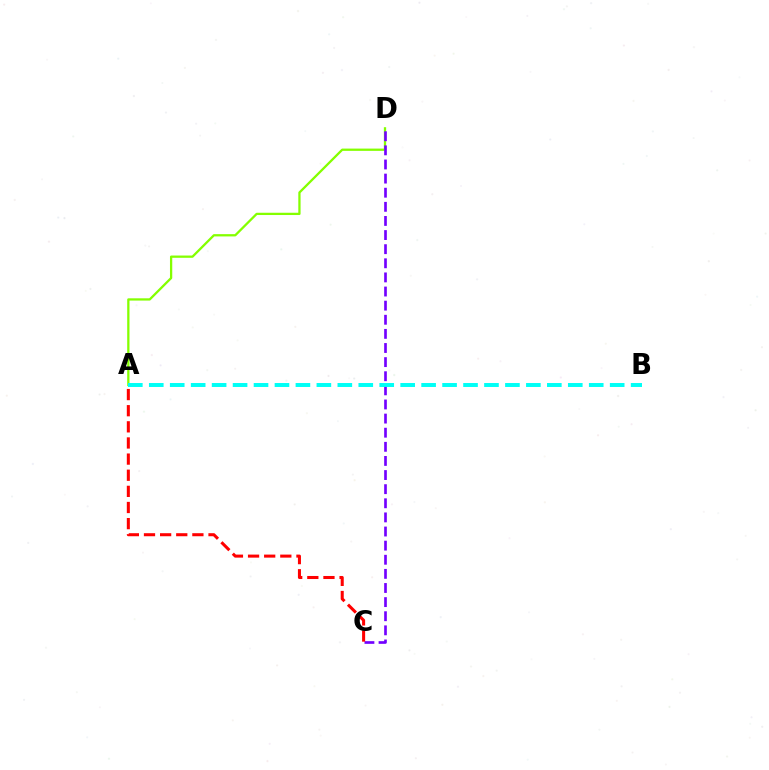{('A', 'D'): [{'color': '#84ff00', 'line_style': 'solid', 'thickness': 1.64}], ('C', 'D'): [{'color': '#7200ff', 'line_style': 'dashed', 'thickness': 1.92}], ('A', 'C'): [{'color': '#ff0000', 'line_style': 'dashed', 'thickness': 2.19}], ('A', 'B'): [{'color': '#00fff6', 'line_style': 'dashed', 'thickness': 2.85}]}